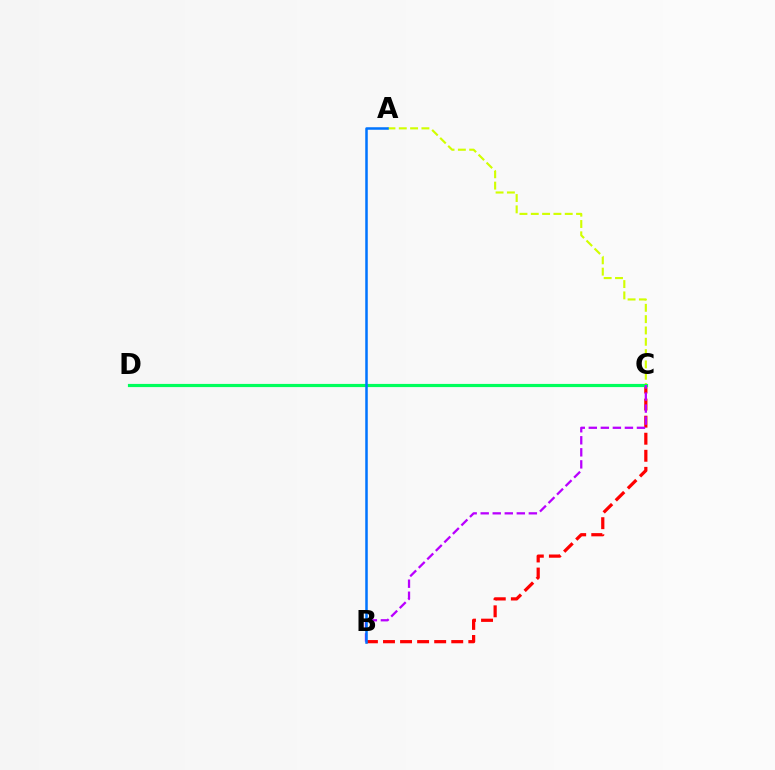{('A', 'C'): [{'color': '#d1ff00', 'line_style': 'dashed', 'thickness': 1.54}], ('B', 'C'): [{'color': '#ff0000', 'line_style': 'dashed', 'thickness': 2.32}, {'color': '#b900ff', 'line_style': 'dashed', 'thickness': 1.64}], ('C', 'D'): [{'color': '#00ff5c', 'line_style': 'solid', 'thickness': 2.29}], ('A', 'B'): [{'color': '#0074ff', 'line_style': 'solid', 'thickness': 1.81}]}